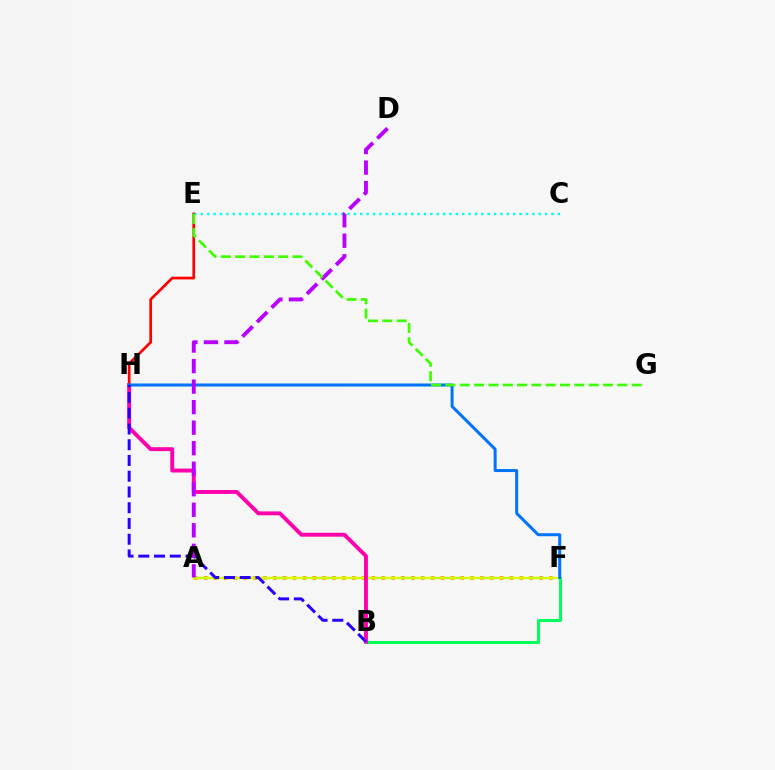{('A', 'F'): [{'color': '#ff9400', 'line_style': 'dotted', 'thickness': 2.68}, {'color': '#d1ff00', 'line_style': 'solid', 'thickness': 1.71}], ('E', 'H'): [{'color': '#ff0000', 'line_style': 'solid', 'thickness': 1.95}], ('B', 'F'): [{'color': '#00ff5c', 'line_style': 'solid', 'thickness': 2.19}], ('B', 'H'): [{'color': '#ff00ac', 'line_style': 'solid', 'thickness': 2.81}, {'color': '#2500ff', 'line_style': 'dashed', 'thickness': 2.14}], ('F', 'H'): [{'color': '#0074ff', 'line_style': 'solid', 'thickness': 2.16}], ('C', 'E'): [{'color': '#00fff6', 'line_style': 'dotted', 'thickness': 1.73}], ('A', 'D'): [{'color': '#b900ff', 'line_style': 'dashed', 'thickness': 2.79}], ('E', 'G'): [{'color': '#3dff00', 'line_style': 'dashed', 'thickness': 1.95}]}